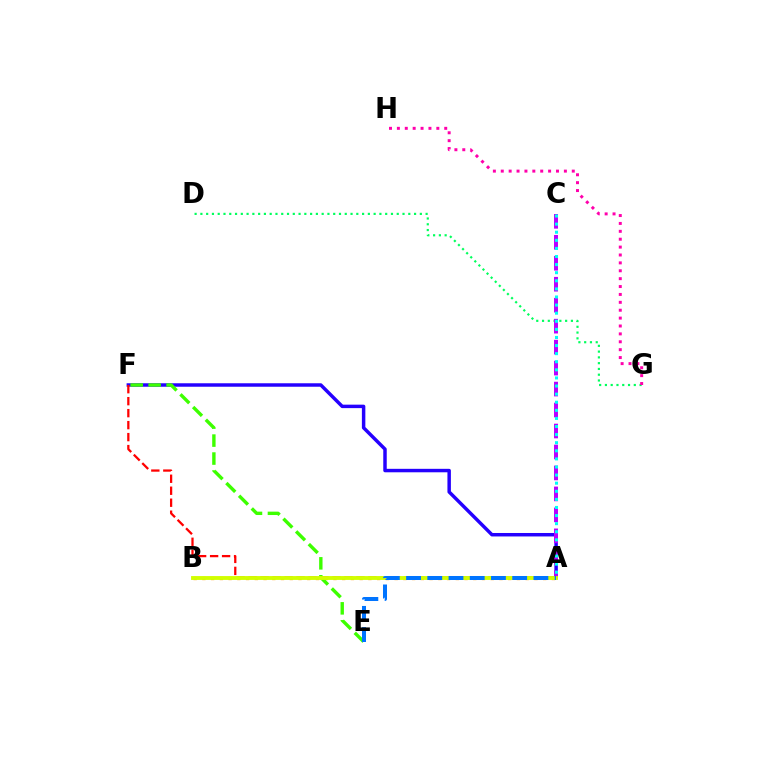{('A', 'B'): [{'color': '#ff9400', 'line_style': 'dotted', 'thickness': 2.37}, {'color': '#d1ff00', 'line_style': 'solid', 'thickness': 2.78}], ('A', 'F'): [{'color': '#2500ff', 'line_style': 'solid', 'thickness': 2.49}, {'color': '#ff0000', 'line_style': 'dashed', 'thickness': 1.63}], ('D', 'G'): [{'color': '#00ff5c', 'line_style': 'dotted', 'thickness': 1.57}], ('E', 'F'): [{'color': '#3dff00', 'line_style': 'dashed', 'thickness': 2.44}], ('A', 'C'): [{'color': '#b900ff', 'line_style': 'dashed', 'thickness': 2.85}, {'color': '#00fff6', 'line_style': 'dotted', 'thickness': 2.2}], ('G', 'H'): [{'color': '#ff00ac', 'line_style': 'dotted', 'thickness': 2.14}], ('A', 'E'): [{'color': '#0074ff', 'line_style': 'dashed', 'thickness': 2.88}]}